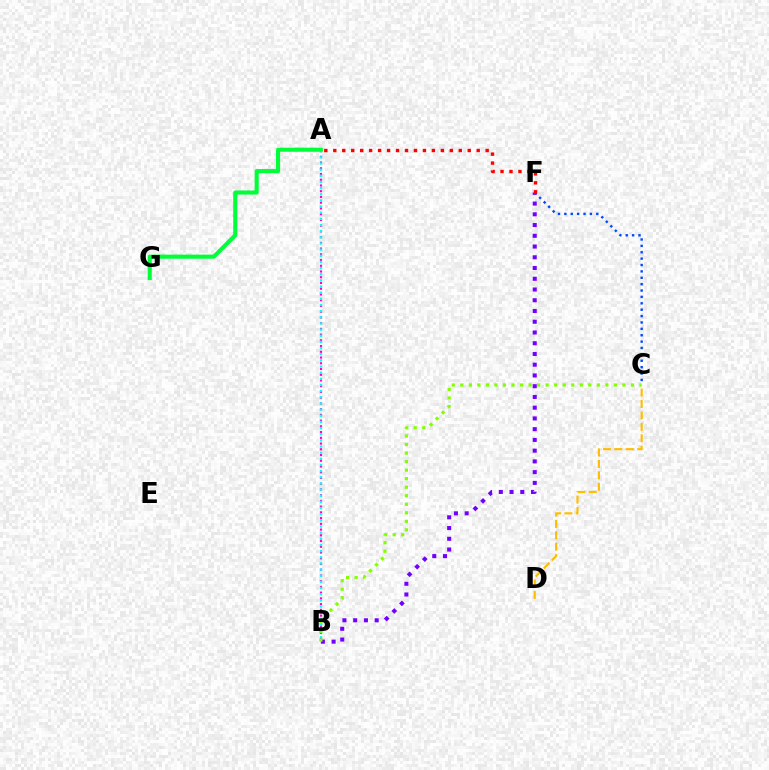{('A', 'B'): [{'color': '#ff00cf', 'line_style': 'dotted', 'thickness': 1.56}, {'color': '#00fff6', 'line_style': 'dotted', 'thickness': 1.67}], ('B', 'F'): [{'color': '#7200ff', 'line_style': 'dotted', 'thickness': 2.92}], ('B', 'C'): [{'color': '#84ff00', 'line_style': 'dotted', 'thickness': 2.32}], ('C', 'D'): [{'color': '#ffbd00', 'line_style': 'dashed', 'thickness': 1.55}], ('C', 'F'): [{'color': '#004bff', 'line_style': 'dotted', 'thickness': 1.73}], ('A', 'G'): [{'color': '#00ff39', 'line_style': 'solid', 'thickness': 2.95}], ('A', 'F'): [{'color': '#ff0000', 'line_style': 'dotted', 'thickness': 2.44}]}